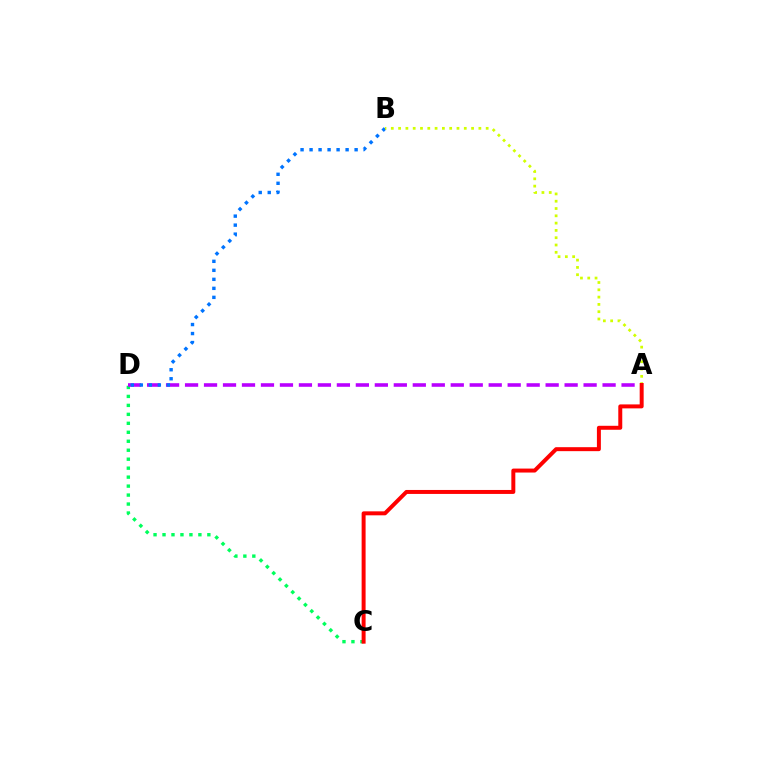{('C', 'D'): [{'color': '#00ff5c', 'line_style': 'dotted', 'thickness': 2.44}], ('A', 'D'): [{'color': '#b900ff', 'line_style': 'dashed', 'thickness': 2.58}], ('B', 'D'): [{'color': '#0074ff', 'line_style': 'dotted', 'thickness': 2.45}], ('A', 'B'): [{'color': '#d1ff00', 'line_style': 'dotted', 'thickness': 1.98}], ('A', 'C'): [{'color': '#ff0000', 'line_style': 'solid', 'thickness': 2.86}]}